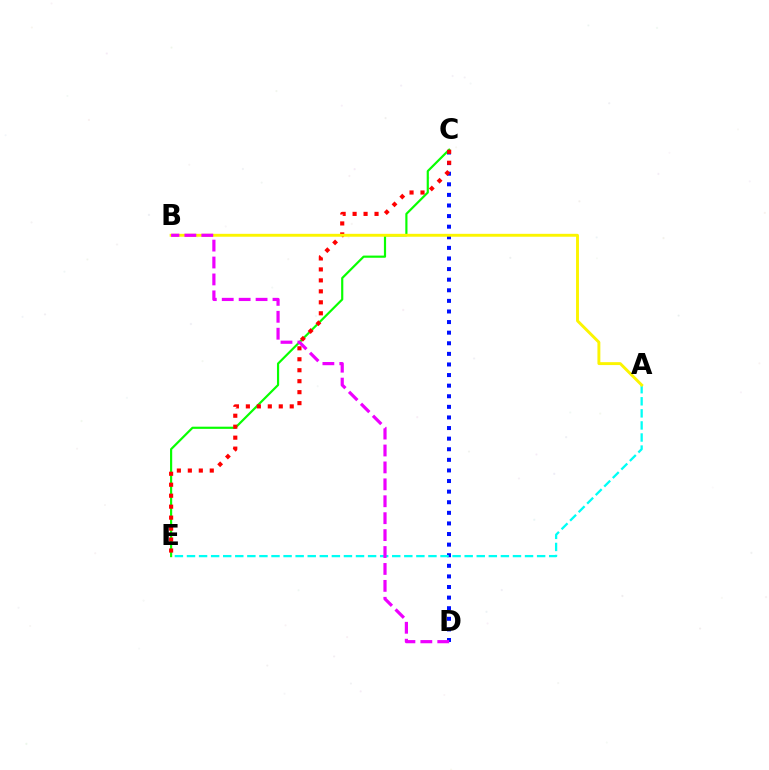{('C', 'E'): [{'color': '#08ff00', 'line_style': 'solid', 'thickness': 1.57}, {'color': '#ff0000', 'line_style': 'dotted', 'thickness': 2.98}], ('C', 'D'): [{'color': '#0010ff', 'line_style': 'dotted', 'thickness': 2.88}], ('A', 'E'): [{'color': '#00fff6', 'line_style': 'dashed', 'thickness': 1.64}], ('A', 'B'): [{'color': '#fcf500', 'line_style': 'solid', 'thickness': 2.09}], ('B', 'D'): [{'color': '#ee00ff', 'line_style': 'dashed', 'thickness': 2.3}]}